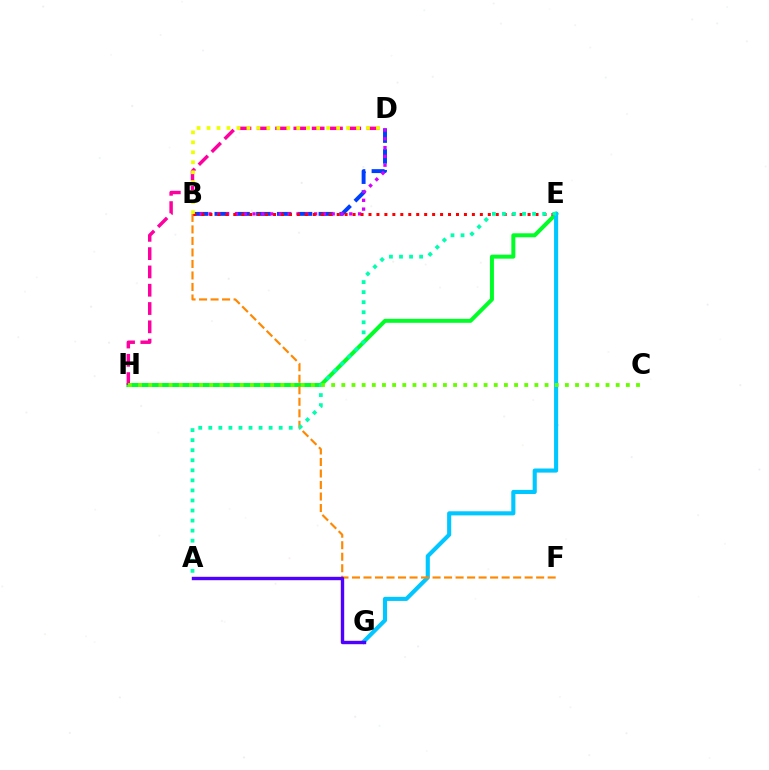{('B', 'D'): [{'color': '#003fff', 'line_style': 'dashed', 'thickness': 2.83}, {'color': '#d600ff', 'line_style': 'dotted', 'thickness': 2.39}, {'color': '#eeff00', 'line_style': 'dotted', 'thickness': 2.71}], ('E', 'H'): [{'color': '#00ff27', 'line_style': 'solid', 'thickness': 2.87}], ('E', 'G'): [{'color': '#00c7ff', 'line_style': 'solid', 'thickness': 2.96}], ('B', 'F'): [{'color': '#ff8800', 'line_style': 'dashed', 'thickness': 1.56}], ('B', 'E'): [{'color': '#ff0000', 'line_style': 'dotted', 'thickness': 2.16}], ('A', 'E'): [{'color': '#00ffaf', 'line_style': 'dotted', 'thickness': 2.73}], ('D', 'H'): [{'color': '#ff00a0', 'line_style': 'dashed', 'thickness': 2.49}], ('A', 'G'): [{'color': '#4f00ff', 'line_style': 'solid', 'thickness': 2.44}], ('C', 'H'): [{'color': '#66ff00', 'line_style': 'dotted', 'thickness': 2.76}]}